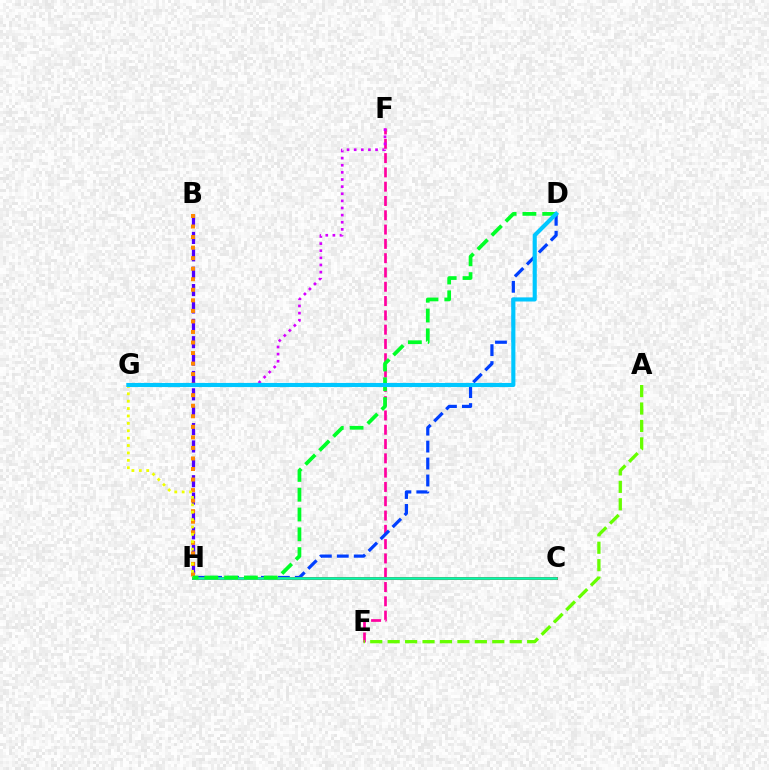{('E', 'F'): [{'color': '#ff00a0', 'line_style': 'dashed', 'thickness': 1.94}], ('D', 'H'): [{'color': '#003fff', 'line_style': 'dashed', 'thickness': 2.3}, {'color': '#00ff27', 'line_style': 'dashed', 'thickness': 2.69}], ('C', 'H'): [{'color': '#ff0000', 'line_style': 'solid', 'thickness': 2.16}, {'color': '#00ffaf', 'line_style': 'solid', 'thickness': 1.87}], ('B', 'H'): [{'color': '#4f00ff', 'line_style': 'dashed', 'thickness': 2.36}, {'color': '#ff8800', 'line_style': 'dotted', 'thickness': 2.86}], ('A', 'E'): [{'color': '#66ff00', 'line_style': 'dashed', 'thickness': 2.37}], ('F', 'G'): [{'color': '#d600ff', 'line_style': 'dotted', 'thickness': 1.94}], ('G', 'H'): [{'color': '#eeff00', 'line_style': 'dotted', 'thickness': 2.01}], ('D', 'G'): [{'color': '#00c7ff', 'line_style': 'solid', 'thickness': 2.96}]}